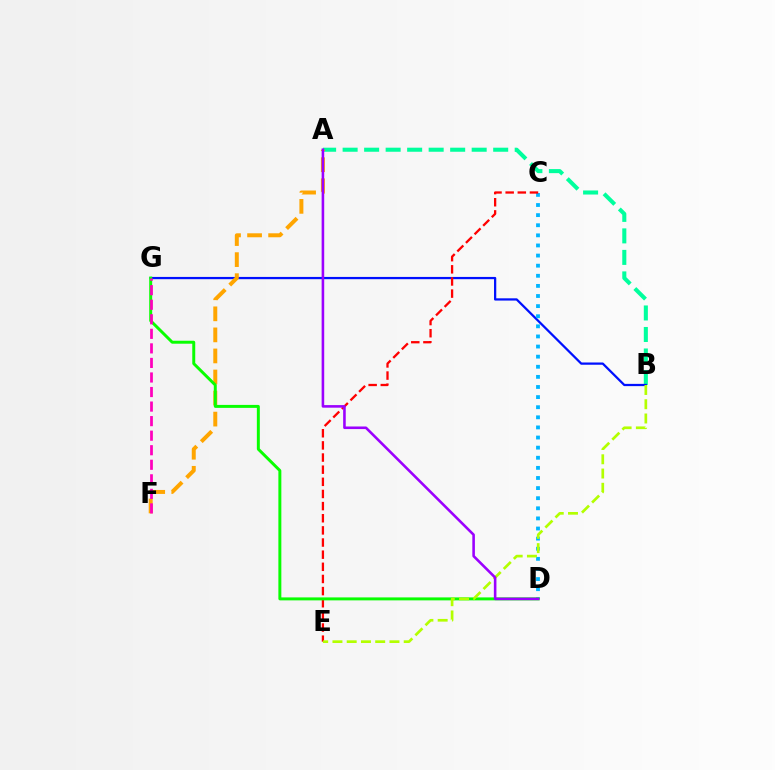{('A', 'B'): [{'color': '#00ff9d', 'line_style': 'dashed', 'thickness': 2.92}], ('B', 'G'): [{'color': '#0010ff', 'line_style': 'solid', 'thickness': 1.62}], ('C', 'D'): [{'color': '#00b5ff', 'line_style': 'dotted', 'thickness': 2.75}], ('C', 'E'): [{'color': '#ff0000', 'line_style': 'dashed', 'thickness': 1.65}], ('A', 'F'): [{'color': '#ffa500', 'line_style': 'dashed', 'thickness': 2.86}], ('D', 'G'): [{'color': '#08ff00', 'line_style': 'solid', 'thickness': 2.13}], ('B', 'E'): [{'color': '#b3ff00', 'line_style': 'dashed', 'thickness': 1.94}], ('A', 'D'): [{'color': '#9b00ff', 'line_style': 'solid', 'thickness': 1.86}], ('F', 'G'): [{'color': '#ff00bd', 'line_style': 'dashed', 'thickness': 1.98}]}